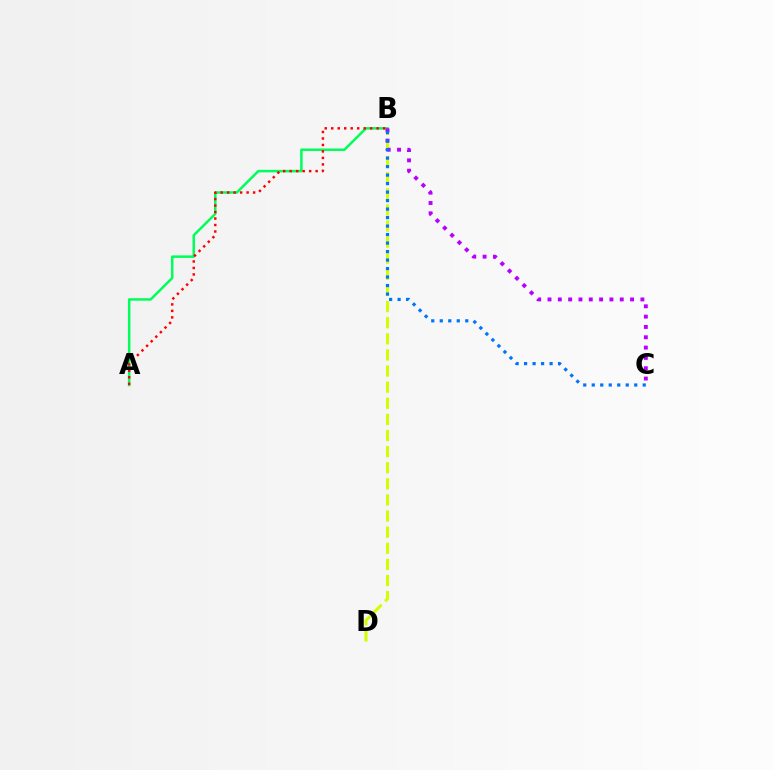{('B', 'D'): [{'color': '#d1ff00', 'line_style': 'dashed', 'thickness': 2.19}], ('A', 'B'): [{'color': '#00ff5c', 'line_style': 'solid', 'thickness': 1.82}, {'color': '#ff0000', 'line_style': 'dotted', 'thickness': 1.76}], ('B', 'C'): [{'color': '#b900ff', 'line_style': 'dotted', 'thickness': 2.8}, {'color': '#0074ff', 'line_style': 'dotted', 'thickness': 2.31}]}